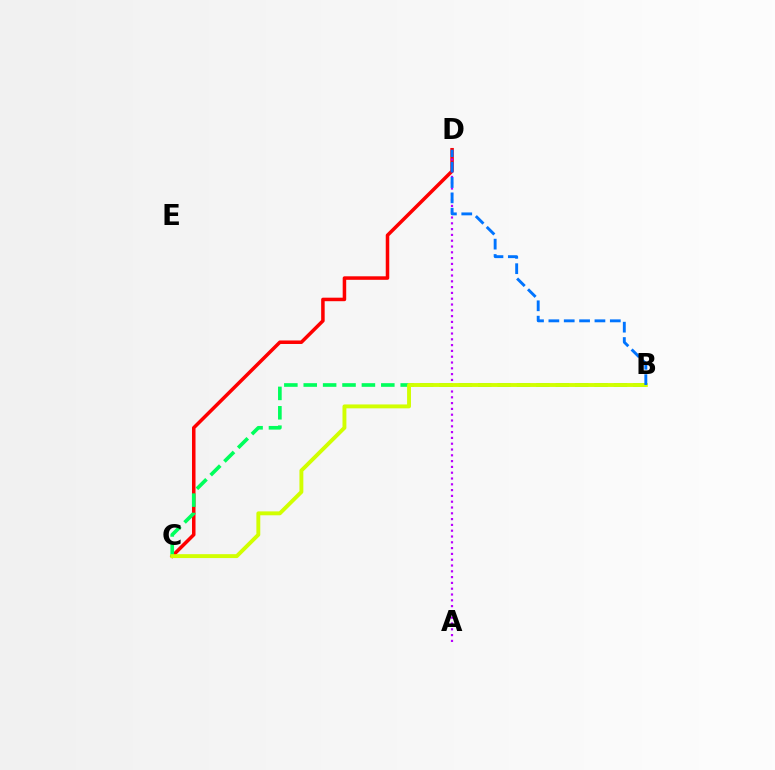{('C', 'D'): [{'color': '#ff0000', 'line_style': 'solid', 'thickness': 2.53}], ('A', 'D'): [{'color': '#b900ff', 'line_style': 'dotted', 'thickness': 1.58}], ('B', 'C'): [{'color': '#00ff5c', 'line_style': 'dashed', 'thickness': 2.63}, {'color': '#d1ff00', 'line_style': 'solid', 'thickness': 2.8}], ('B', 'D'): [{'color': '#0074ff', 'line_style': 'dashed', 'thickness': 2.09}]}